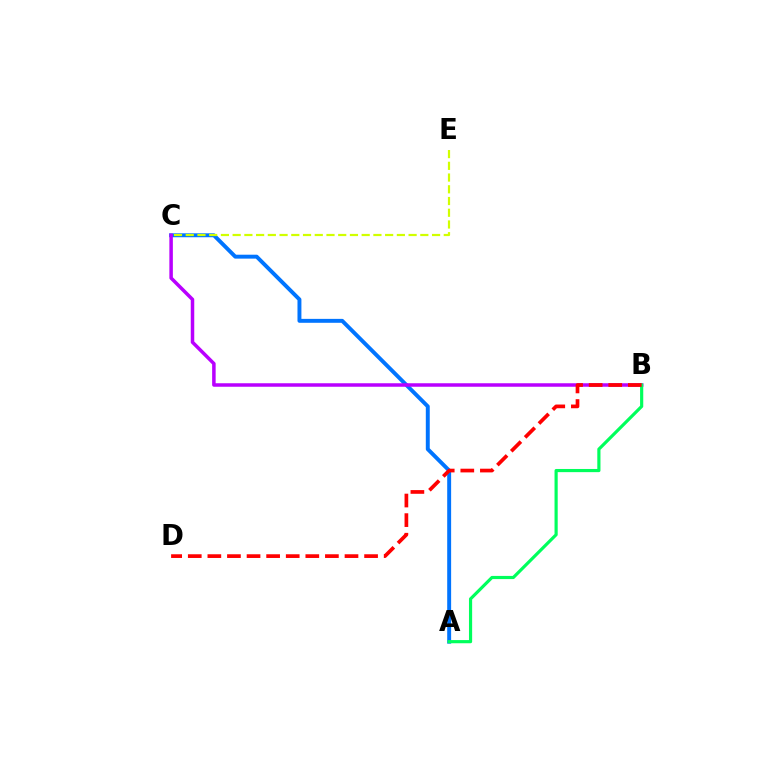{('A', 'C'): [{'color': '#0074ff', 'line_style': 'solid', 'thickness': 2.83}], ('C', 'E'): [{'color': '#d1ff00', 'line_style': 'dashed', 'thickness': 1.59}], ('B', 'C'): [{'color': '#b900ff', 'line_style': 'solid', 'thickness': 2.52}], ('A', 'B'): [{'color': '#00ff5c', 'line_style': 'solid', 'thickness': 2.28}], ('B', 'D'): [{'color': '#ff0000', 'line_style': 'dashed', 'thickness': 2.66}]}